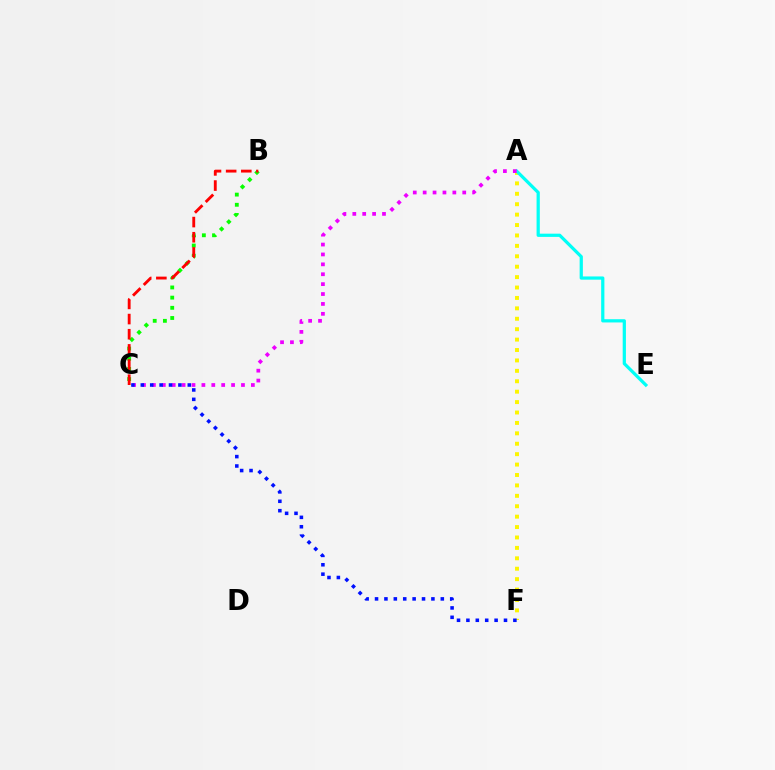{('A', 'F'): [{'color': '#fcf500', 'line_style': 'dotted', 'thickness': 2.83}], ('A', 'E'): [{'color': '#00fff6', 'line_style': 'solid', 'thickness': 2.33}], ('A', 'C'): [{'color': '#ee00ff', 'line_style': 'dotted', 'thickness': 2.69}], ('B', 'C'): [{'color': '#08ff00', 'line_style': 'dotted', 'thickness': 2.76}, {'color': '#ff0000', 'line_style': 'dashed', 'thickness': 2.06}], ('C', 'F'): [{'color': '#0010ff', 'line_style': 'dotted', 'thickness': 2.55}]}